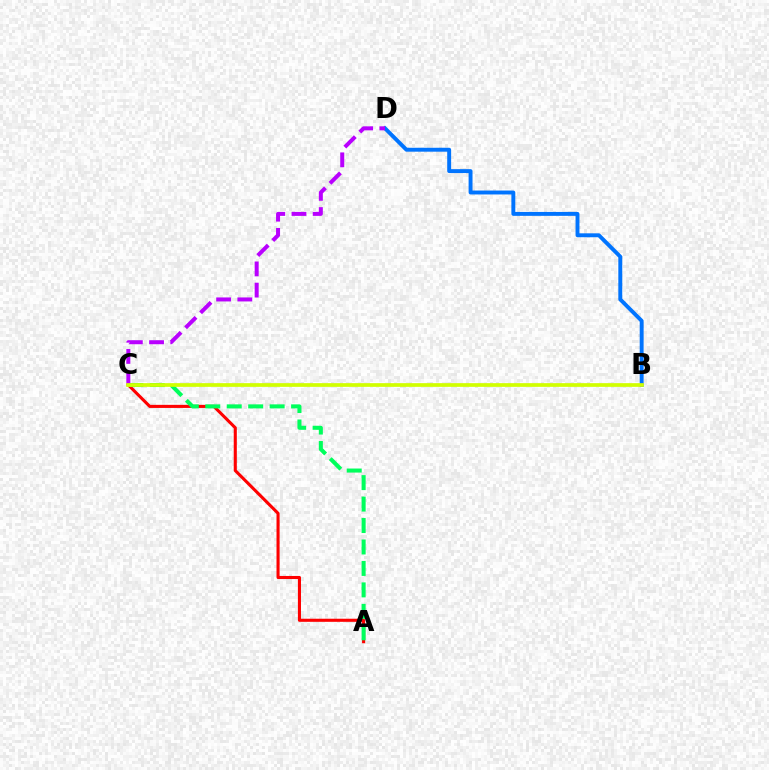{('A', 'C'): [{'color': '#ff0000', 'line_style': 'solid', 'thickness': 2.22}, {'color': '#00ff5c', 'line_style': 'dashed', 'thickness': 2.91}], ('B', 'D'): [{'color': '#0074ff', 'line_style': 'solid', 'thickness': 2.82}], ('C', 'D'): [{'color': '#b900ff', 'line_style': 'dashed', 'thickness': 2.88}], ('B', 'C'): [{'color': '#d1ff00', 'line_style': 'solid', 'thickness': 2.67}]}